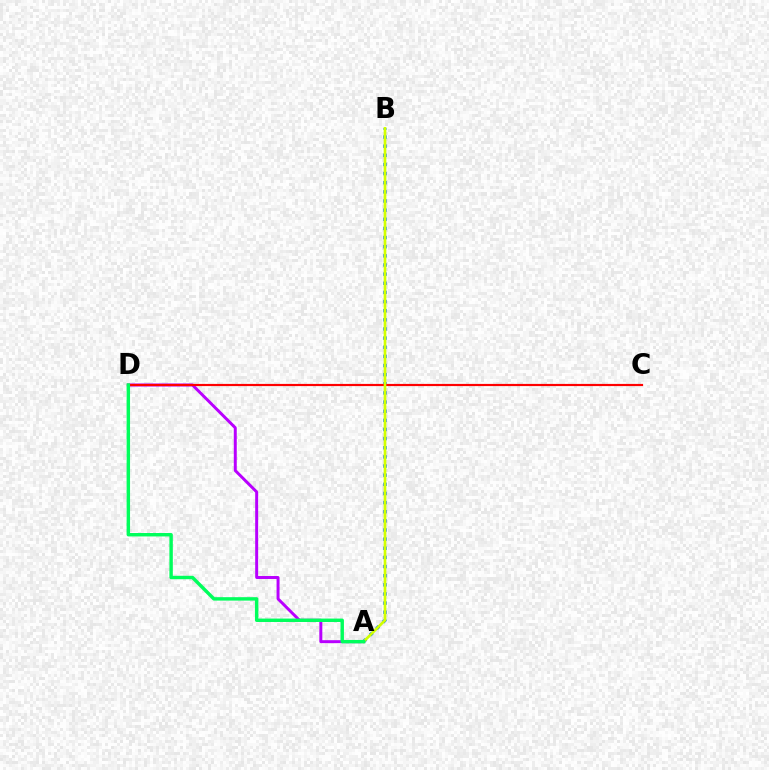{('A', 'B'): [{'color': '#0074ff', 'line_style': 'dotted', 'thickness': 2.48}, {'color': '#d1ff00', 'line_style': 'solid', 'thickness': 1.92}], ('A', 'D'): [{'color': '#b900ff', 'line_style': 'solid', 'thickness': 2.14}, {'color': '#00ff5c', 'line_style': 'solid', 'thickness': 2.46}], ('C', 'D'): [{'color': '#ff0000', 'line_style': 'solid', 'thickness': 1.57}]}